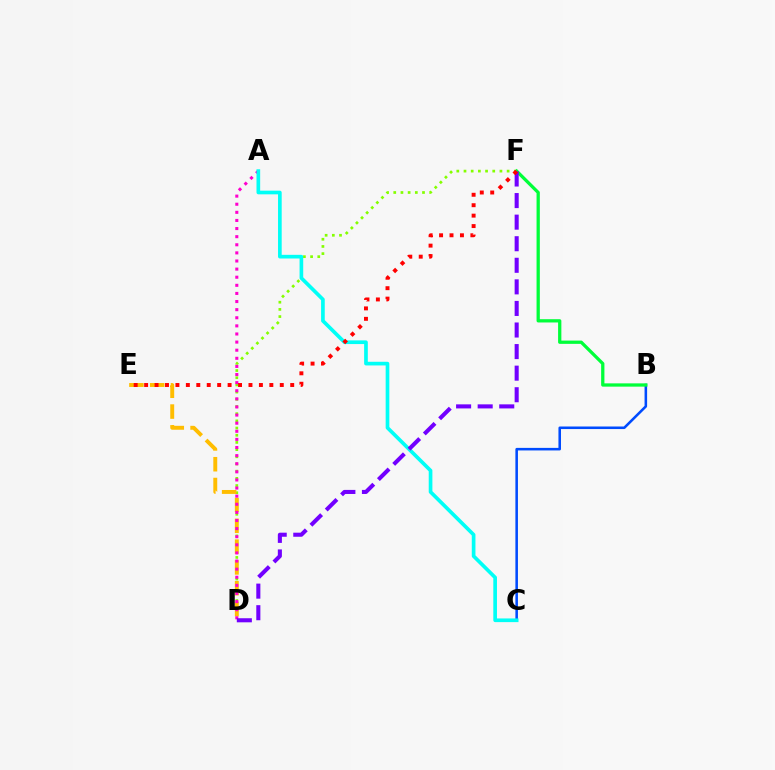{('D', 'F'): [{'color': '#84ff00', 'line_style': 'dotted', 'thickness': 1.95}, {'color': '#7200ff', 'line_style': 'dashed', 'thickness': 2.93}], ('D', 'E'): [{'color': '#ffbd00', 'line_style': 'dashed', 'thickness': 2.82}], ('B', 'C'): [{'color': '#004bff', 'line_style': 'solid', 'thickness': 1.84}], ('B', 'F'): [{'color': '#00ff39', 'line_style': 'solid', 'thickness': 2.35}], ('A', 'D'): [{'color': '#ff00cf', 'line_style': 'dotted', 'thickness': 2.2}], ('A', 'C'): [{'color': '#00fff6', 'line_style': 'solid', 'thickness': 2.64}], ('E', 'F'): [{'color': '#ff0000', 'line_style': 'dotted', 'thickness': 2.84}]}